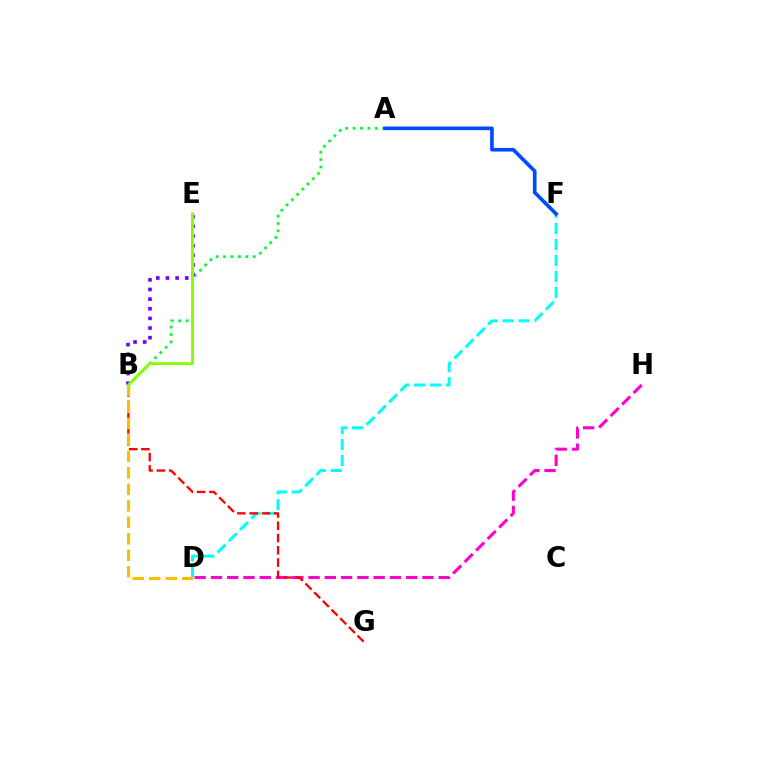{('A', 'B'): [{'color': '#00ff39', 'line_style': 'dotted', 'thickness': 2.02}], ('D', 'F'): [{'color': '#00fff6', 'line_style': 'dashed', 'thickness': 2.17}], ('D', 'H'): [{'color': '#ff00cf', 'line_style': 'dashed', 'thickness': 2.21}], ('B', 'G'): [{'color': '#ff0000', 'line_style': 'dashed', 'thickness': 1.67}], ('B', 'D'): [{'color': '#ffbd00', 'line_style': 'dashed', 'thickness': 2.24}], ('B', 'E'): [{'color': '#7200ff', 'line_style': 'dotted', 'thickness': 2.62}, {'color': '#84ff00', 'line_style': 'solid', 'thickness': 2.06}], ('A', 'F'): [{'color': '#004bff', 'line_style': 'solid', 'thickness': 2.63}]}